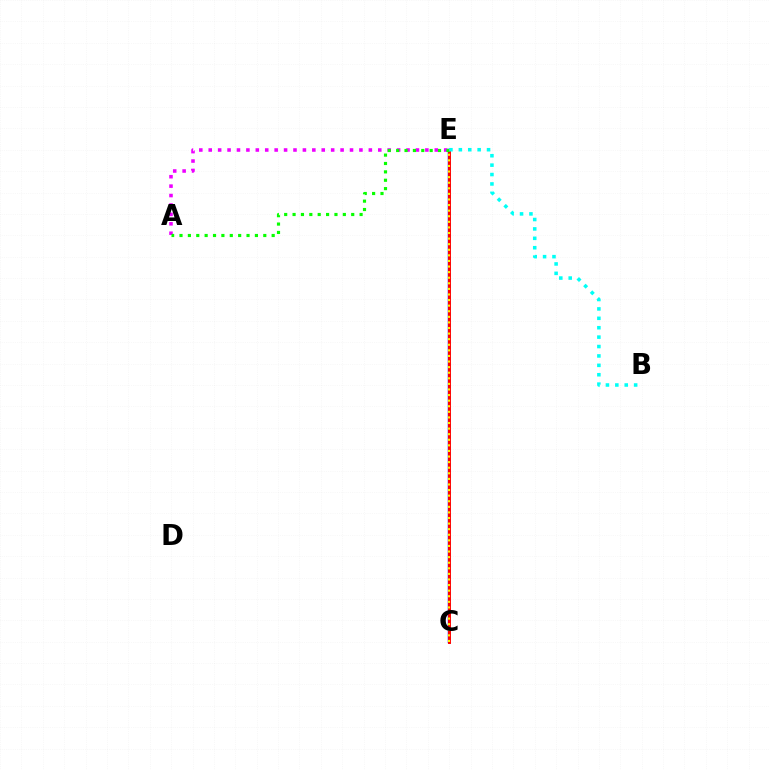{('C', 'E'): [{'color': '#0010ff', 'line_style': 'solid', 'thickness': 1.77}, {'color': '#ff0000', 'line_style': 'solid', 'thickness': 2.11}, {'color': '#fcf500', 'line_style': 'dotted', 'thickness': 1.52}], ('A', 'E'): [{'color': '#ee00ff', 'line_style': 'dotted', 'thickness': 2.56}, {'color': '#08ff00', 'line_style': 'dotted', 'thickness': 2.28}], ('B', 'E'): [{'color': '#00fff6', 'line_style': 'dotted', 'thickness': 2.55}]}